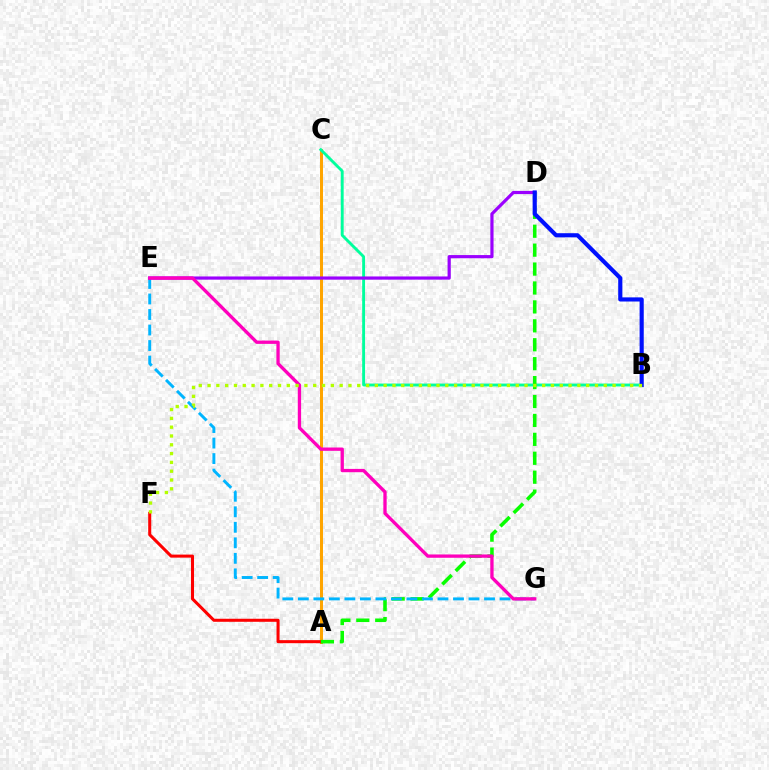{('A', 'C'): [{'color': '#ffa500', 'line_style': 'solid', 'thickness': 2.16}], ('A', 'F'): [{'color': '#ff0000', 'line_style': 'solid', 'thickness': 2.19}], ('B', 'C'): [{'color': '#00ff9d', 'line_style': 'solid', 'thickness': 2.07}], ('A', 'D'): [{'color': '#08ff00', 'line_style': 'dashed', 'thickness': 2.57}], ('E', 'G'): [{'color': '#00b5ff', 'line_style': 'dashed', 'thickness': 2.11}, {'color': '#ff00bd', 'line_style': 'solid', 'thickness': 2.38}], ('D', 'E'): [{'color': '#9b00ff', 'line_style': 'solid', 'thickness': 2.3}], ('B', 'D'): [{'color': '#0010ff', 'line_style': 'solid', 'thickness': 2.98}], ('B', 'F'): [{'color': '#b3ff00', 'line_style': 'dotted', 'thickness': 2.39}]}